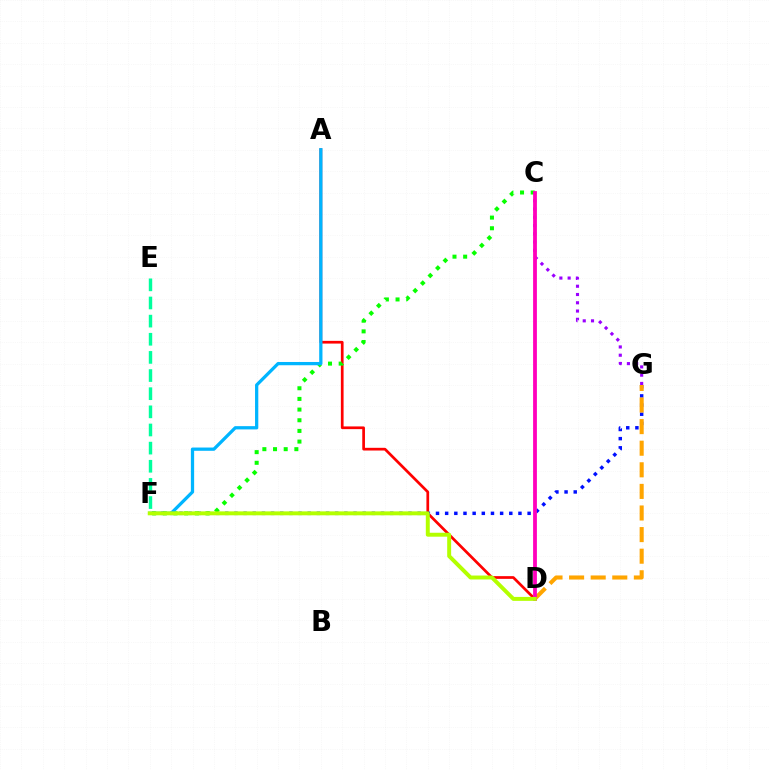{('A', 'D'): [{'color': '#ff0000', 'line_style': 'solid', 'thickness': 1.95}], ('F', 'G'): [{'color': '#0010ff', 'line_style': 'dotted', 'thickness': 2.49}], ('C', 'F'): [{'color': '#08ff00', 'line_style': 'dotted', 'thickness': 2.9}], ('D', 'G'): [{'color': '#ffa500', 'line_style': 'dashed', 'thickness': 2.93}], ('A', 'F'): [{'color': '#00b5ff', 'line_style': 'solid', 'thickness': 2.35}], ('C', 'G'): [{'color': '#9b00ff', 'line_style': 'dotted', 'thickness': 2.25}], ('C', 'D'): [{'color': '#ff00bd', 'line_style': 'solid', 'thickness': 2.73}], ('D', 'F'): [{'color': '#b3ff00', 'line_style': 'solid', 'thickness': 2.84}], ('E', 'F'): [{'color': '#00ff9d', 'line_style': 'dashed', 'thickness': 2.46}]}